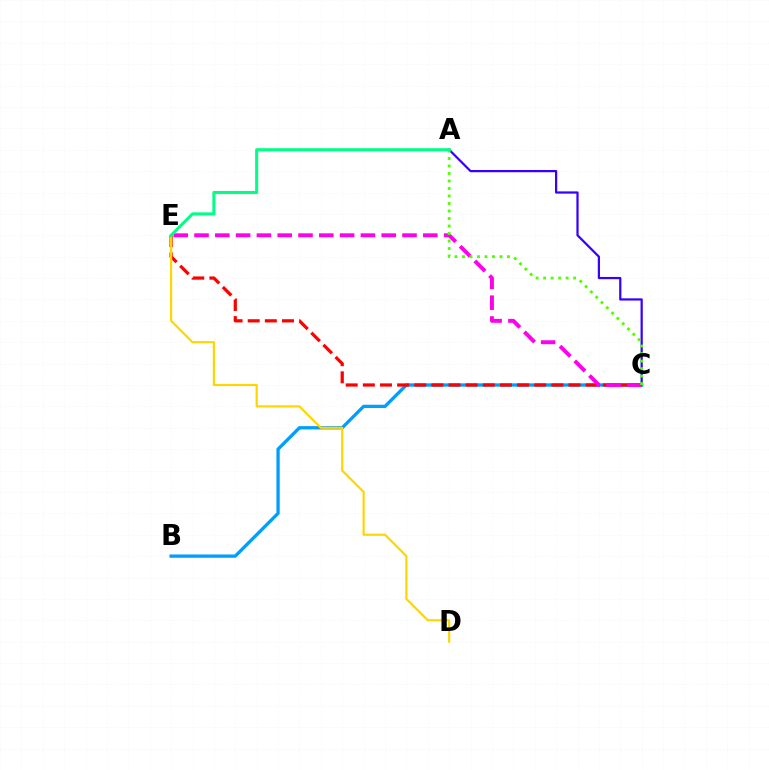{('A', 'C'): [{'color': '#3700ff', 'line_style': 'solid', 'thickness': 1.61}, {'color': '#4fff00', 'line_style': 'dotted', 'thickness': 2.04}], ('B', 'C'): [{'color': '#009eff', 'line_style': 'solid', 'thickness': 2.38}], ('C', 'E'): [{'color': '#ff0000', 'line_style': 'dashed', 'thickness': 2.33}, {'color': '#ff00ed', 'line_style': 'dashed', 'thickness': 2.83}], ('D', 'E'): [{'color': '#ffd500', 'line_style': 'solid', 'thickness': 1.56}], ('A', 'E'): [{'color': '#00ff86', 'line_style': 'solid', 'thickness': 2.2}]}